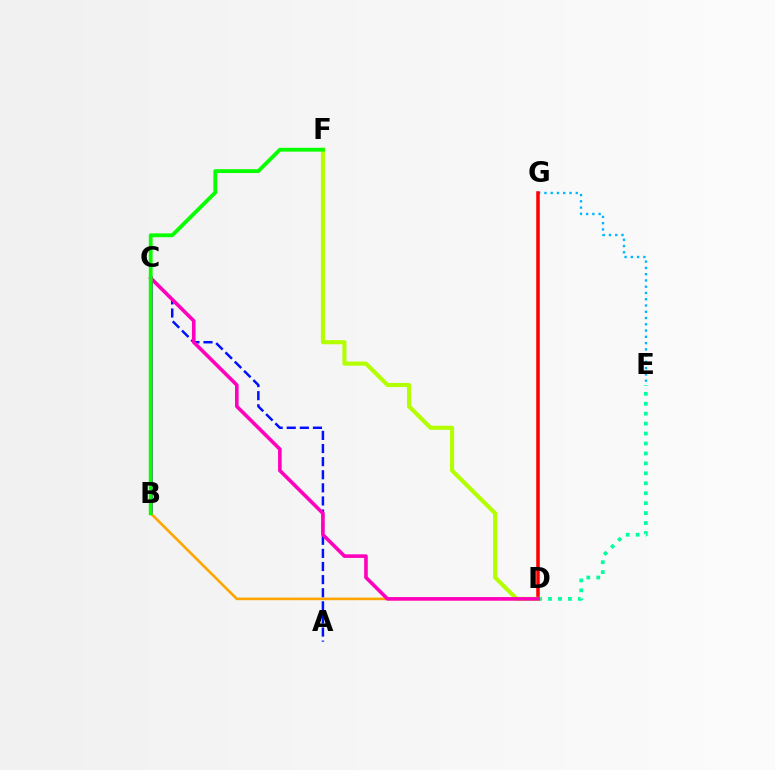{('B', 'C'): [{'color': '#9b00ff', 'line_style': 'solid', 'thickness': 2.69}], ('B', 'D'): [{'color': '#ffa500', 'line_style': 'solid', 'thickness': 1.87}], ('E', 'G'): [{'color': '#00b5ff', 'line_style': 'dotted', 'thickness': 1.7}], ('A', 'C'): [{'color': '#0010ff', 'line_style': 'dashed', 'thickness': 1.78}], ('D', 'G'): [{'color': '#ff0000', 'line_style': 'solid', 'thickness': 2.54}], ('D', 'E'): [{'color': '#00ff9d', 'line_style': 'dotted', 'thickness': 2.7}], ('D', 'F'): [{'color': '#b3ff00', 'line_style': 'solid', 'thickness': 2.95}], ('C', 'D'): [{'color': '#ff00bd', 'line_style': 'solid', 'thickness': 2.59}], ('B', 'F'): [{'color': '#08ff00', 'line_style': 'solid', 'thickness': 2.75}]}